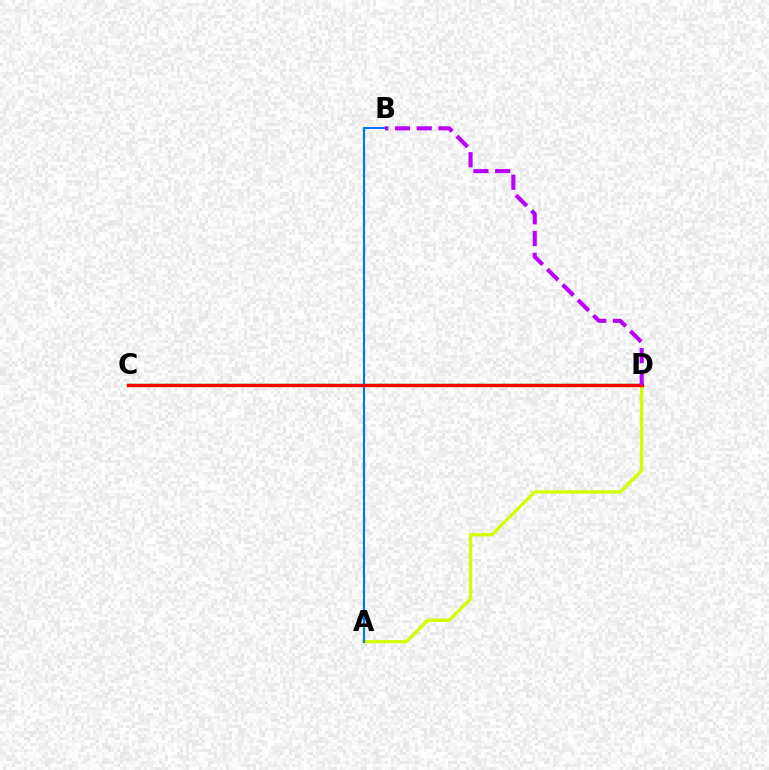{('C', 'D'): [{'color': '#00ff5c', 'line_style': 'solid', 'thickness': 1.79}, {'color': '#ff0000', 'line_style': 'solid', 'thickness': 2.41}], ('A', 'D'): [{'color': '#d1ff00', 'line_style': 'solid', 'thickness': 2.37}], ('A', 'B'): [{'color': '#0074ff', 'line_style': 'solid', 'thickness': 1.55}], ('B', 'D'): [{'color': '#b900ff', 'line_style': 'dashed', 'thickness': 2.95}]}